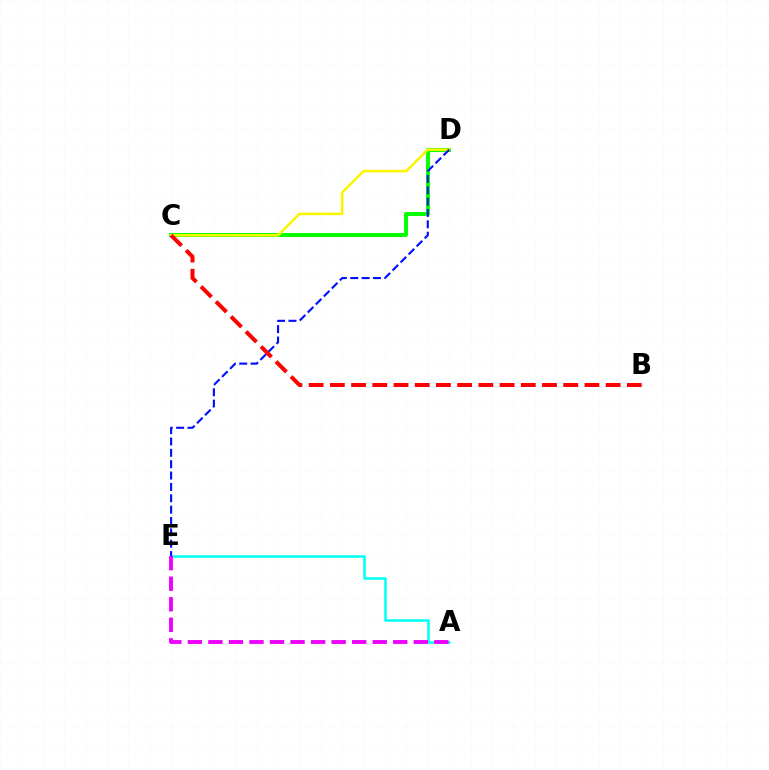{('C', 'D'): [{'color': '#08ff00', 'line_style': 'solid', 'thickness': 2.86}, {'color': '#fcf500', 'line_style': 'solid', 'thickness': 1.82}], ('A', 'E'): [{'color': '#00fff6', 'line_style': 'solid', 'thickness': 1.81}, {'color': '#ee00ff', 'line_style': 'dashed', 'thickness': 2.79}], ('D', 'E'): [{'color': '#0010ff', 'line_style': 'dashed', 'thickness': 1.54}], ('B', 'C'): [{'color': '#ff0000', 'line_style': 'dashed', 'thickness': 2.88}]}